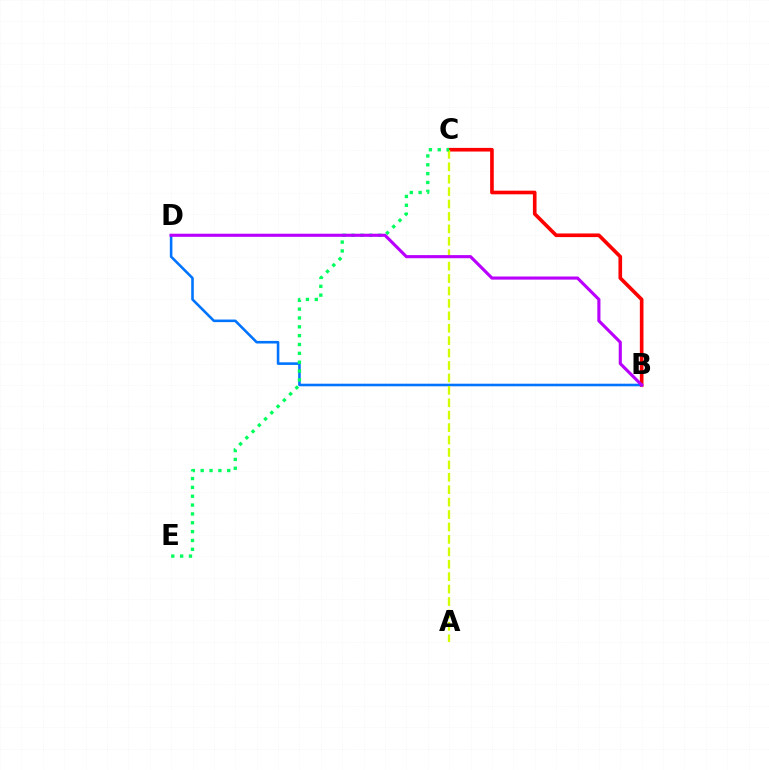{('B', 'C'): [{'color': '#ff0000', 'line_style': 'solid', 'thickness': 2.62}], ('B', 'D'): [{'color': '#0074ff', 'line_style': 'solid', 'thickness': 1.87}, {'color': '#b900ff', 'line_style': 'solid', 'thickness': 2.25}], ('A', 'C'): [{'color': '#d1ff00', 'line_style': 'dashed', 'thickness': 1.69}], ('C', 'E'): [{'color': '#00ff5c', 'line_style': 'dotted', 'thickness': 2.4}]}